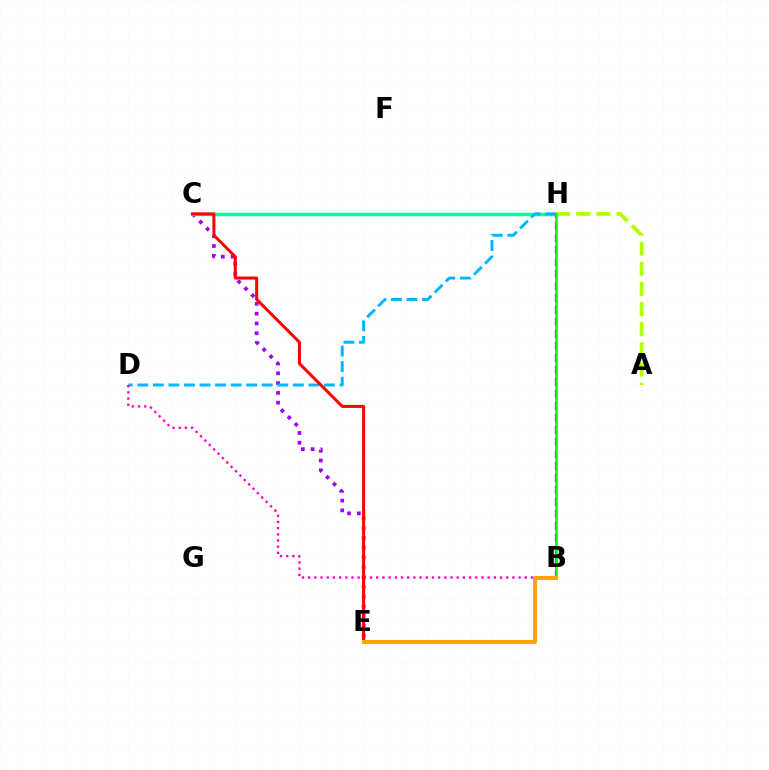{('C', 'E'): [{'color': '#9b00ff', 'line_style': 'dotted', 'thickness': 2.66}, {'color': '#ff0000', 'line_style': 'solid', 'thickness': 2.18}], ('C', 'H'): [{'color': '#00ff9d', 'line_style': 'solid', 'thickness': 2.47}], ('B', 'H'): [{'color': '#0010ff', 'line_style': 'dashed', 'thickness': 1.63}, {'color': '#08ff00', 'line_style': 'solid', 'thickness': 1.8}], ('A', 'H'): [{'color': '#b3ff00', 'line_style': 'dashed', 'thickness': 2.74}], ('D', 'H'): [{'color': '#00b5ff', 'line_style': 'dashed', 'thickness': 2.11}], ('B', 'D'): [{'color': '#ff00bd', 'line_style': 'dotted', 'thickness': 1.68}], ('B', 'E'): [{'color': '#ffa500', 'line_style': 'solid', 'thickness': 2.95}]}